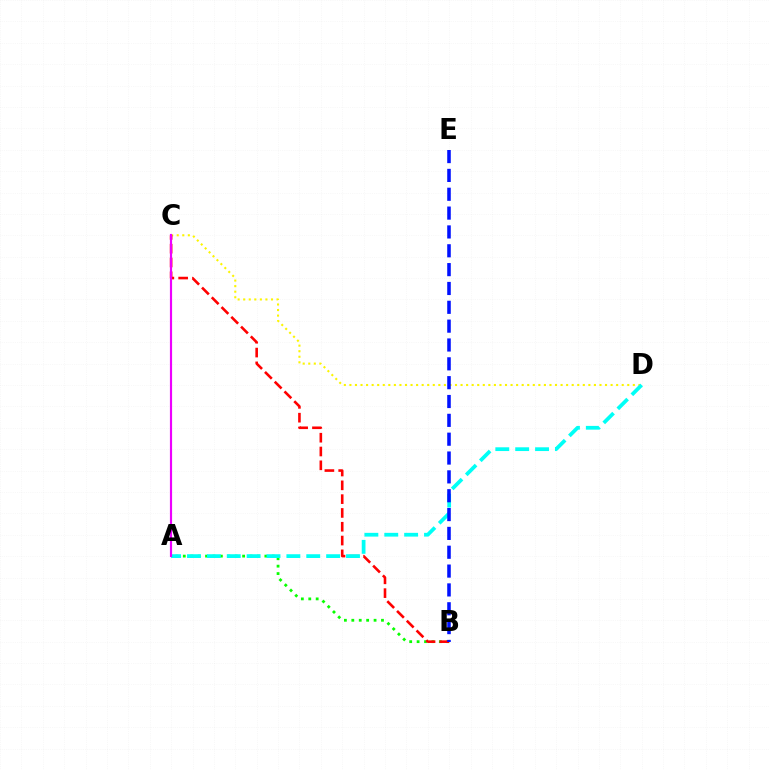{('C', 'D'): [{'color': '#fcf500', 'line_style': 'dotted', 'thickness': 1.51}], ('A', 'B'): [{'color': '#08ff00', 'line_style': 'dotted', 'thickness': 2.01}], ('B', 'C'): [{'color': '#ff0000', 'line_style': 'dashed', 'thickness': 1.88}], ('A', 'D'): [{'color': '#00fff6', 'line_style': 'dashed', 'thickness': 2.7}], ('B', 'E'): [{'color': '#0010ff', 'line_style': 'dashed', 'thickness': 2.56}], ('A', 'C'): [{'color': '#ee00ff', 'line_style': 'solid', 'thickness': 1.57}]}